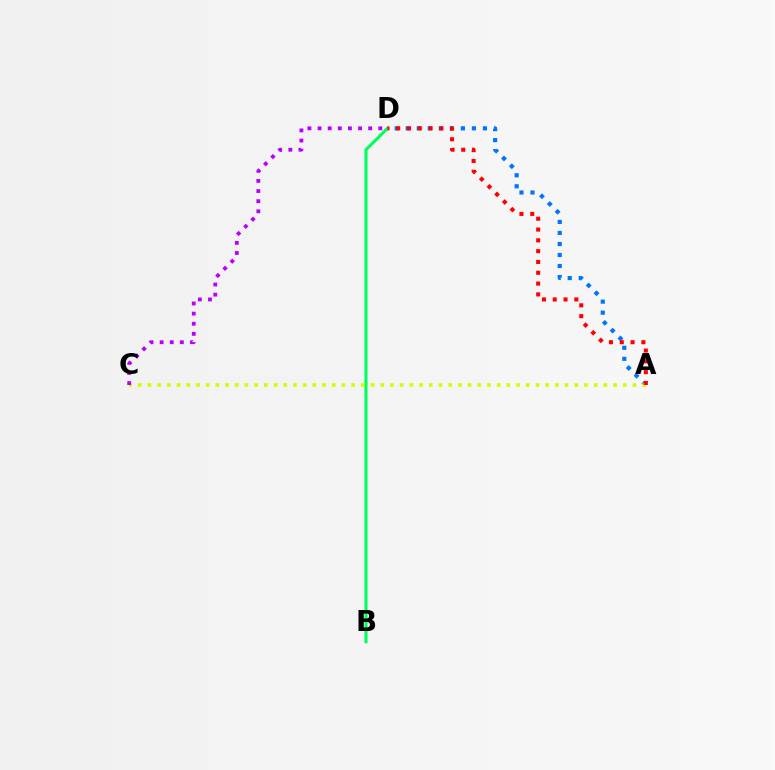{('A', 'D'): [{'color': '#0074ff', 'line_style': 'dotted', 'thickness': 2.99}, {'color': '#ff0000', 'line_style': 'dotted', 'thickness': 2.94}], ('B', 'D'): [{'color': '#00ff5c', 'line_style': 'solid', 'thickness': 2.23}], ('A', 'C'): [{'color': '#d1ff00', 'line_style': 'dotted', 'thickness': 2.64}], ('C', 'D'): [{'color': '#b900ff', 'line_style': 'dotted', 'thickness': 2.75}]}